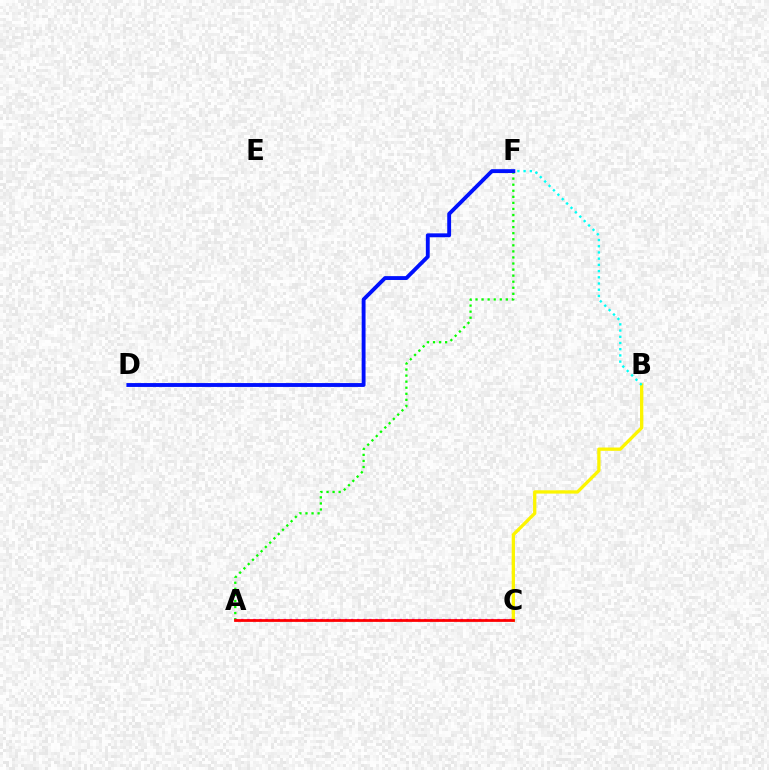{('A', 'F'): [{'color': '#08ff00', 'line_style': 'dotted', 'thickness': 1.65}], ('B', 'C'): [{'color': '#fcf500', 'line_style': 'solid', 'thickness': 2.38}], ('D', 'F'): [{'color': '#0010ff', 'line_style': 'solid', 'thickness': 2.78}], ('B', 'F'): [{'color': '#00fff6', 'line_style': 'dotted', 'thickness': 1.69}], ('A', 'C'): [{'color': '#ee00ff', 'line_style': 'dotted', 'thickness': 1.66}, {'color': '#ff0000', 'line_style': 'solid', 'thickness': 1.99}]}